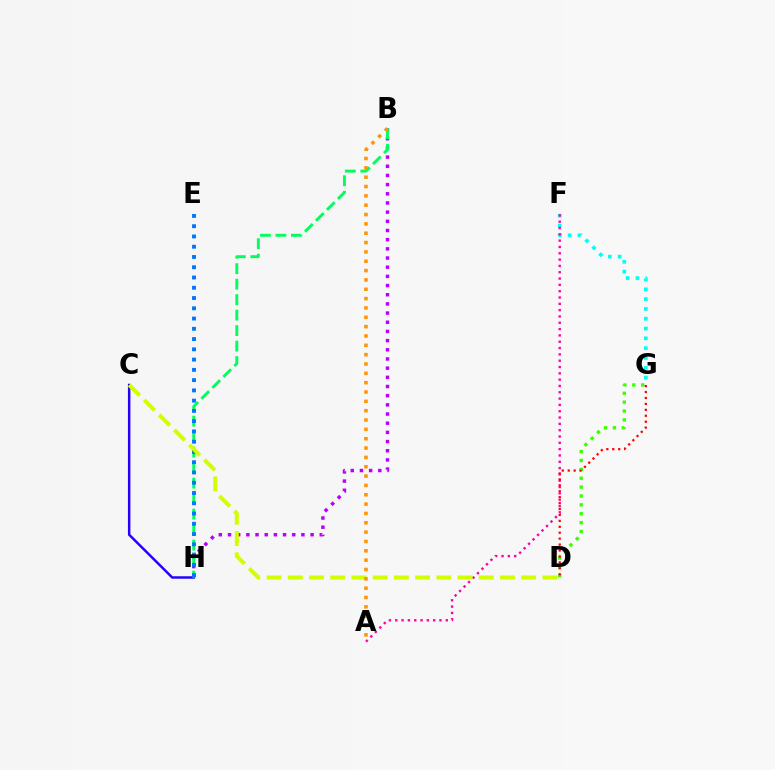{('C', 'H'): [{'color': '#2500ff', 'line_style': 'solid', 'thickness': 1.78}], ('D', 'G'): [{'color': '#3dff00', 'line_style': 'dotted', 'thickness': 2.41}, {'color': '#ff0000', 'line_style': 'dotted', 'thickness': 1.61}], ('F', 'G'): [{'color': '#00fff6', 'line_style': 'dotted', 'thickness': 2.66}], ('B', 'H'): [{'color': '#b900ff', 'line_style': 'dotted', 'thickness': 2.49}, {'color': '#00ff5c', 'line_style': 'dashed', 'thickness': 2.1}], ('A', 'F'): [{'color': '#ff00ac', 'line_style': 'dotted', 'thickness': 1.72}], ('E', 'H'): [{'color': '#0074ff', 'line_style': 'dotted', 'thickness': 2.79}], ('C', 'D'): [{'color': '#d1ff00', 'line_style': 'dashed', 'thickness': 2.88}], ('A', 'B'): [{'color': '#ff9400', 'line_style': 'dotted', 'thickness': 2.54}]}